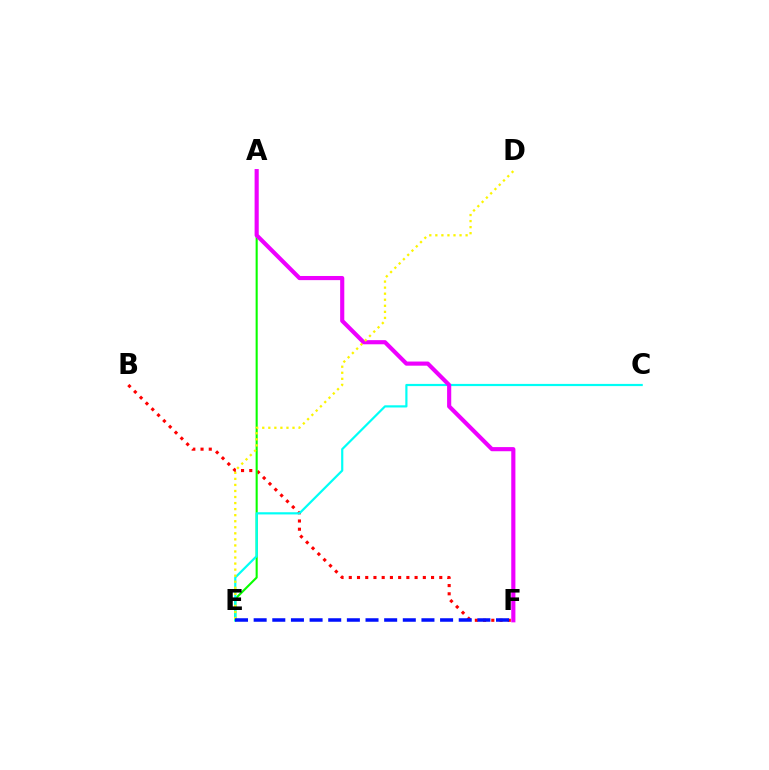{('B', 'F'): [{'color': '#ff0000', 'line_style': 'dotted', 'thickness': 2.24}], ('A', 'E'): [{'color': '#08ff00', 'line_style': 'solid', 'thickness': 1.51}], ('C', 'E'): [{'color': '#00fff6', 'line_style': 'solid', 'thickness': 1.58}], ('A', 'F'): [{'color': '#ee00ff', 'line_style': 'solid', 'thickness': 2.98}], ('D', 'E'): [{'color': '#fcf500', 'line_style': 'dotted', 'thickness': 1.64}], ('E', 'F'): [{'color': '#0010ff', 'line_style': 'dashed', 'thickness': 2.53}]}